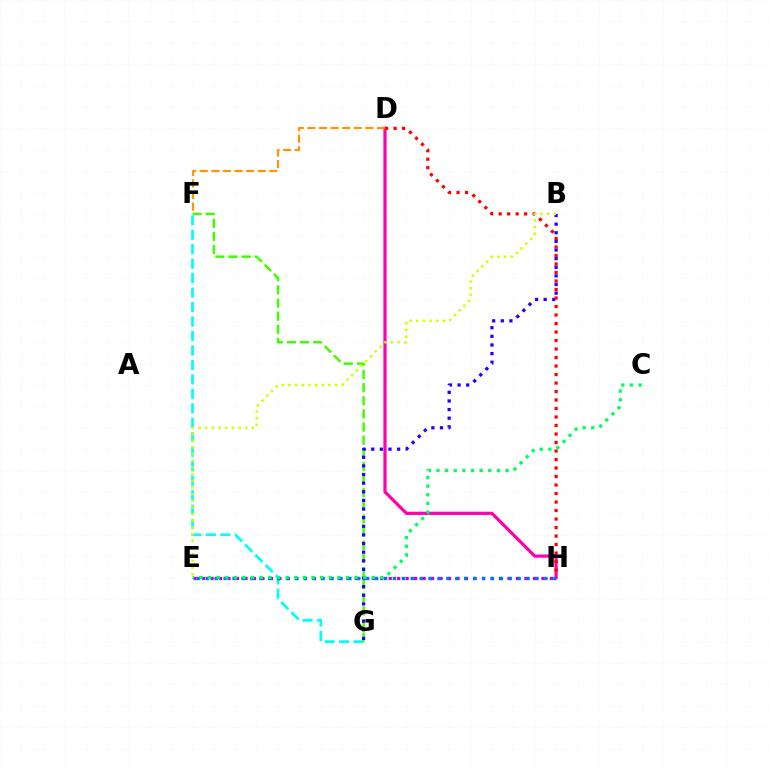{('F', 'G'): [{'color': '#00fff6', 'line_style': 'dashed', 'thickness': 1.97}, {'color': '#3dff00', 'line_style': 'dashed', 'thickness': 1.78}], ('D', 'H'): [{'color': '#ff00ac', 'line_style': 'solid', 'thickness': 2.31}, {'color': '#ff0000', 'line_style': 'dotted', 'thickness': 2.31}], ('E', 'H'): [{'color': '#b900ff', 'line_style': 'dotted', 'thickness': 2.3}, {'color': '#0074ff', 'line_style': 'dotted', 'thickness': 2.42}], ('B', 'G'): [{'color': '#2500ff', 'line_style': 'dotted', 'thickness': 2.34}], ('D', 'F'): [{'color': '#ff9400', 'line_style': 'dashed', 'thickness': 1.57}], ('B', 'E'): [{'color': '#d1ff00', 'line_style': 'dotted', 'thickness': 1.81}], ('C', 'E'): [{'color': '#00ff5c', 'line_style': 'dotted', 'thickness': 2.34}]}